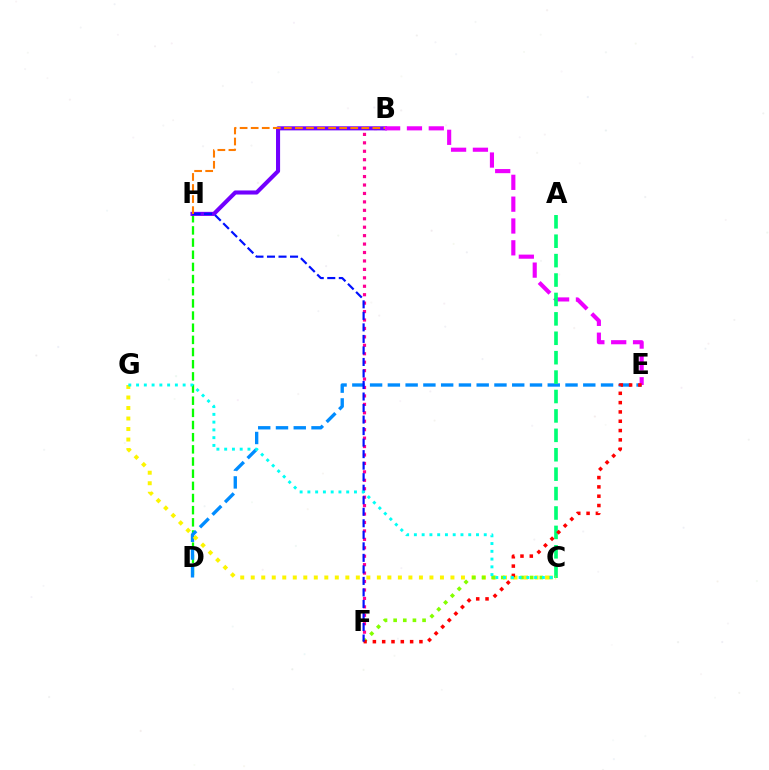{('B', 'F'): [{'color': '#ff0094', 'line_style': 'dotted', 'thickness': 2.29}], ('D', 'H'): [{'color': '#08ff00', 'line_style': 'dashed', 'thickness': 1.65}], ('D', 'E'): [{'color': '#008cff', 'line_style': 'dashed', 'thickness': 2.41}], ('B', 'H'): [{'color': '#7200ff', 'line_style': 'solid', 'thickness': 2.94}, {'color': '#ff7c00', 'line_style': 'dashed', 'thickness': 1.5}], ('B', 'E'): [{'color': '#ee00ff', 'line_style': 'dashed', 'thickness': 2.97}], ('A', 'C'): [{'color': '#00ff74', 'line_style': 'dashed', 'thickness': 2.64}], ('C', 'G'): [{'color': '#fcf500', 'line_style': 'dotted', 'thickness': 2.86}, {'color': '#00fff6', 'line_style': 'dotted', 'thickness': 2.11}], ('C', 'F'): [{'color': '#84ff00', 'line_style': 'dotted', 'thickness': 2.62}], ('E', 'F'): [{'color': '#ff0000', 'line_style': 'dotted', 'thickness': 2.53}], ('F', 'H'): [{'color': '#0010ff', 'line_style': 'dashed', 'thickness': 1.57}]}